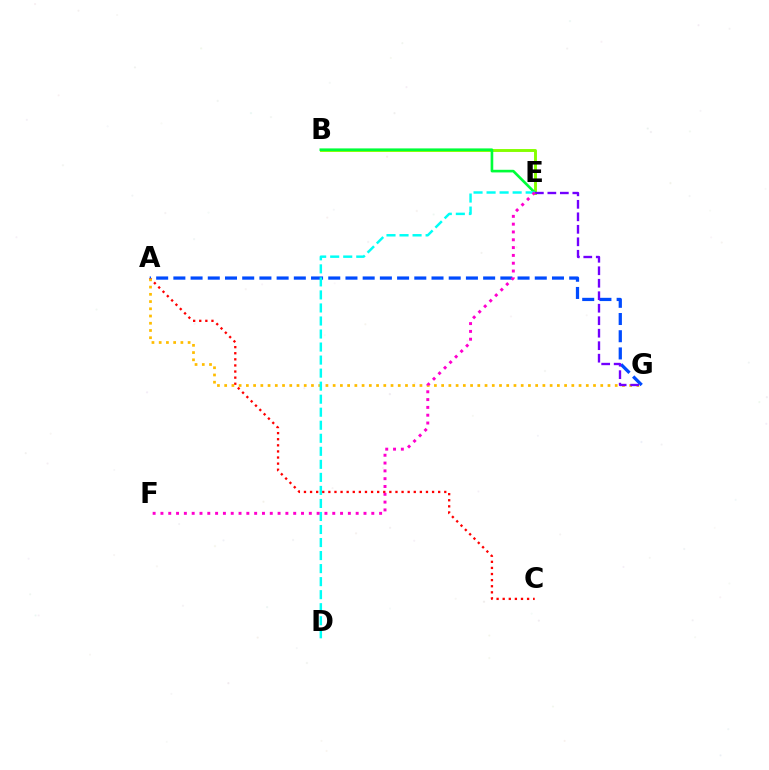{('B', 'E'): [{'color': '#84ff00', 'line_style': 'solid', 'thickness': 2.1}, {'color': '#00ff39', 'line_style': 'solid', 'thickness': 1.9}], ('A', 'C'): [{'color': '#ff0000', 'line_style': 'dotted', 'thickness': 1.66}], ('A', 'G'): [{'color': '#004bff', 'line_style': 'dashed', 'thickness': 2.34}, {'color': '#ffbd00', 'line_style': 'dotted', 'thickness': 1.96}], ('E', 'G'): [{'color': '#7200ff', 'line_style': 'dashed', 'thickness': 1.7}], ('D', 'E'): [{'color': '#00fff6', 'line_style': 'dashed', 'thickness': 1.77}], ('E', 'F'): [{'color': '#ff00cf', 'line_style': 'dotted', 'thickness': 2.12}]}